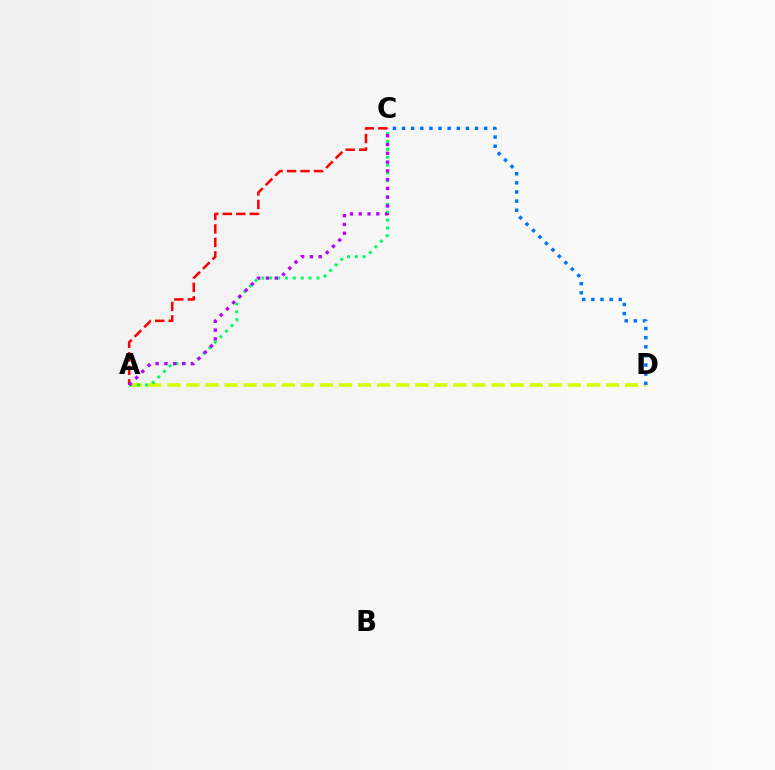{('A', 'D'): [{'color': '#d1ff00', 'line_style': 'dashed', 'thickness': 2.59}], ('A', 'C'): [{'color': '#00ff5c', 'line_style': 'dotted', 'thickness': 2.14}, {'color': '#ff0000', 'line_style': 'dashed', 'thickness': 1.83}, {'color': '#b900ff', 'line_style': 'dotted', 'thickness': 2.39}], ('C', 'D'): [{'color': '#0074ff', 'line_style': 'dotted', 'thickness': 2.48}]}